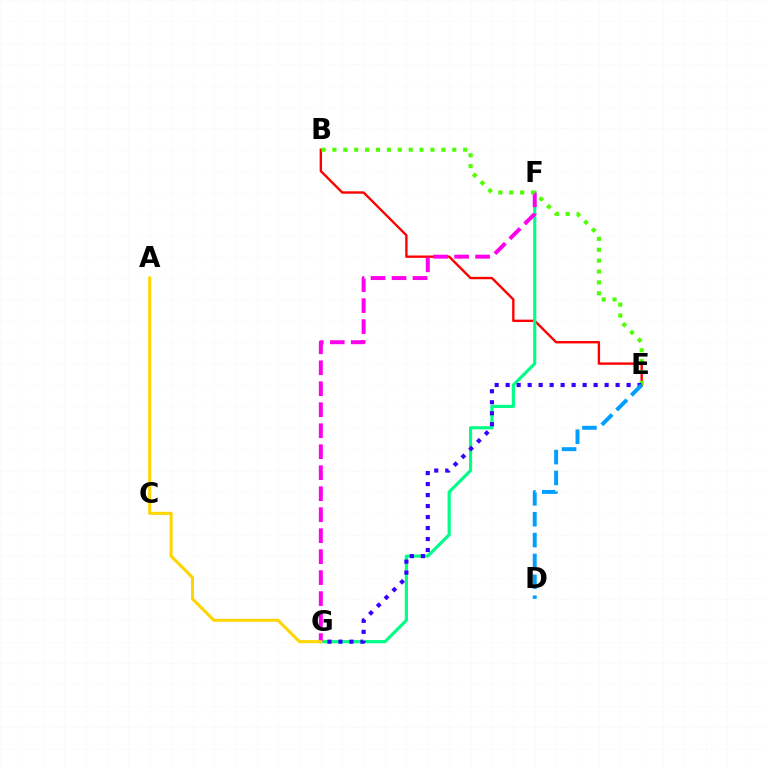{('B', 'E'): [{'color': '#ff0000', 'line_style': 'solid', 'thickness': 1.71}, {'color': '#4fff00', 'line_style': 'dotted', 'thickness': 2.96}], ('F', 'G'): [{'color': '#00ff86', 'line_style': 'solid', 'thickness': 2.27}, {'color': '#ff00ed', 'line_style': 'dashed', 'thickness': 2.85}], ('A', 'G'): [{'color': '#ffd500', 'line_style': 'solid', 'thickness': 2.19}], ('E', 'G'): [{'color': '#3700ff', 'line_style': 'dotted', 'thickness': 2.99}], ('D', 'E'): [{'color': '#009eff', 'line_style': 'dashed', 'thickness': 2.84}]}